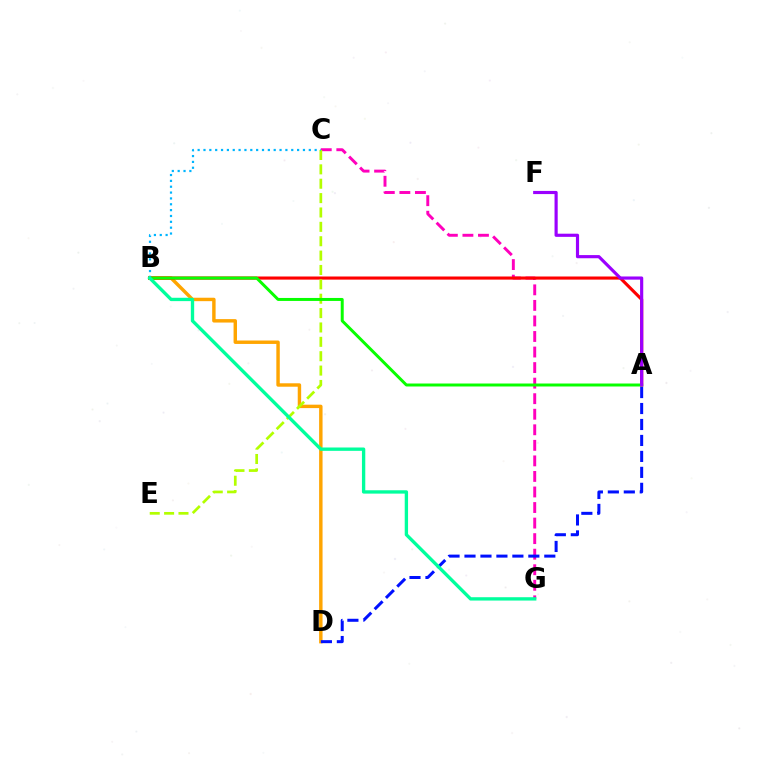{('C', 'G'): [{'color': '#ff00bd', 'line_style': 'dashed', 'thickness': 2.11}], ('B', 'D'): [{'color': '#ffa500', 'line_style': 'solid', 'thickness': 2.47}], ('A', 'B'): [{'color': '#ff0000', 'line_style': 'solid', 'thickness': 2.25}, {'color': '#08ff00', 'line_style': 'solid', 'thickness': 2.14}], ('C', 'E'): [{'color': '#b3ff00', 'line_style': 'dashed', 'thickness': 1.95}], ('A', 'F'): [{'color': '#9b00ff', 'line_style': 'solid', 'thickness': 2.27}], ('B', 'C'): [{'color': '#00b5ff', 'line_style': 'dotted', 'thickness': 1.59}], ('A', 'D'): [{'color': '#0010ff', 'line_style': 'dashed', 'thickness': 2.17}], ('B', 'G'): [{'color': '#00ff9d', 'line_style': 'solid', 'thickness': 2.41}]}